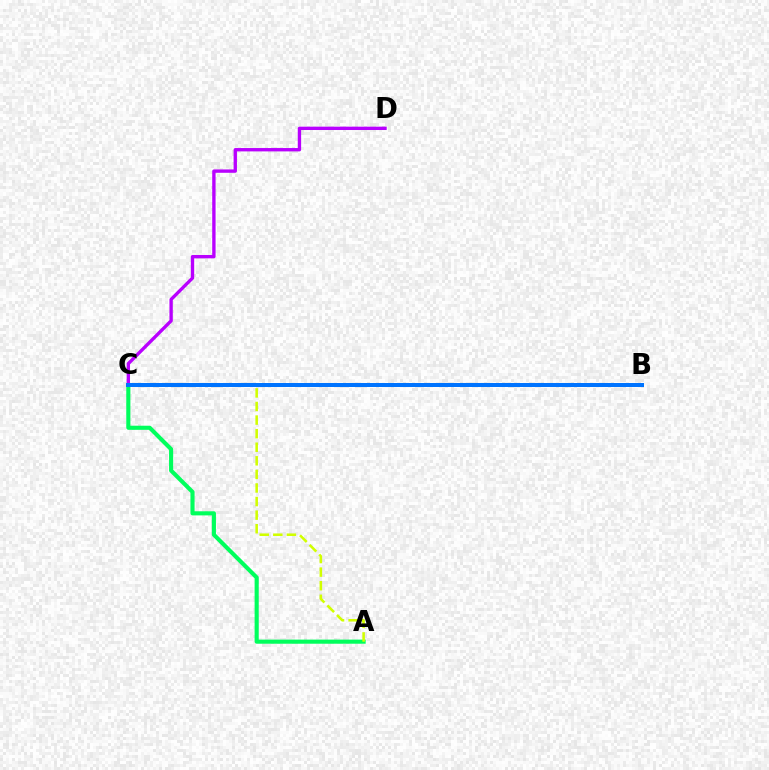{('B', 'C'): [{'color': '#ff0000', 'line_style': 'dashed', 'thickness': 1.72}, {'color': '#0074ff', 'line_style': 'solid', 'thickness': 2.88}], ('A', 'C'): [{'color': '#00ff5c', 'line_style': 'solid', 'thickness': 2.96}, {'color': '#d1ff00', 'line_style': 'dashed', 'thickness': 1.84}], ('C', 'D'): [{'color': '#b900ff', 'line_style': 'solid', 'thickness': 2.42}]}